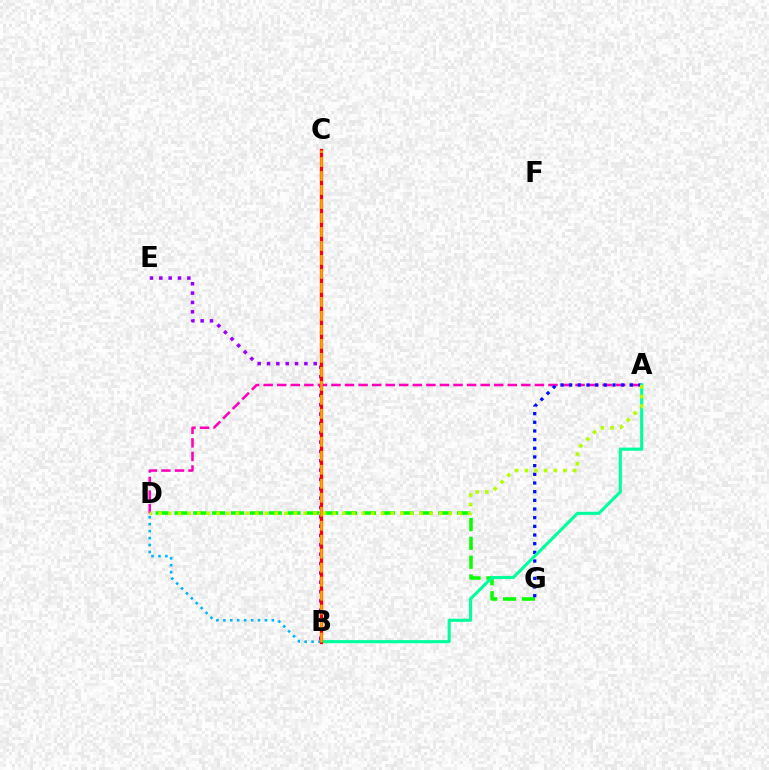{('B', 'E'): [{'color': '#9b00ff', 'line_style': 'dotted', 'thickness': 2.54}], ('A', 'D'): [{'color': '#ff00bd', 'line_style': 'dashed', 'thickness': 1.84}, {'color': '#b3ff00', 'line_style': 'dotted', 'thickness': 2.63}], ('D', 'G'): [{'color': '#08ff00', 'line_style': 'dashed', 'thickness': 2.56}], ('A', 'G'): [{'color': '#0010ff', 'line_style': 'dotted', 'thickness': 2.36}], ('A', 'B'): [{'color': '#00ff9d', 'line_style': 'solid', 'thickness': 2.23}], ('B', 'D'): [{'color': '#00b5ff', 'line_style': 'dotted', 'thickness': 1.88}], ('B', 'C'): [{'color': '#ff0000', 'line_style': 'solid', 'thickness': 2.34}, {'color': '#ffa500', 'line_style': 'dashed', 'thickness': 1.9}]}